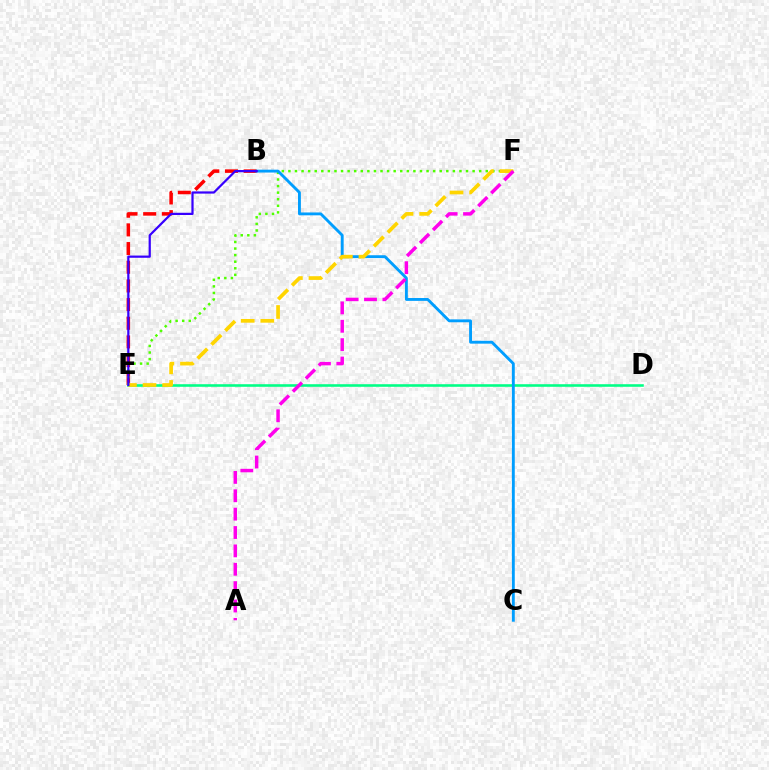{('B', 'E'): [{'color': '#ff0000', 'line_style': 'dashed', 'thickness': 2.54}, {'color': '#3700ff', 'line_style': 'solid', 'thickness': 1.6}], ('E', 'F'): [{'color': '#4fff00', 'line_style': 'dotted', 'thickness': 1.79}, {'color': '#ffd500', 'line_style': 'dashed', 'thickness': 2.66}], ('D', 'E'): [{'color': '#00ff86', 'line_style': 'solid', 'thickness': 1.86}], ('B', 'C'): [{'color': '#009eff', 'line_style': 'solid', 'thickness': 2.06}], ('A', 'F'): [{'color': '#ff00ed', 'line_style': 'dashed', 'thickness': 2.5}]}